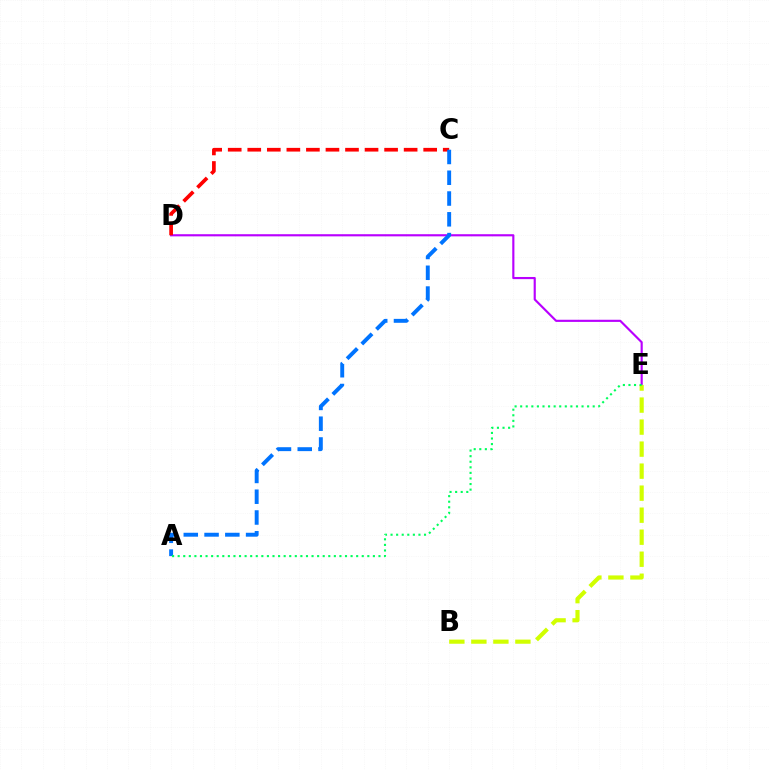{('D', 'E'): [{'color': '#b900ff', 'line_style': 'solid', 'thickness': 1.55}], ('B', 'E'): [{'color': '#d1ff00', 'line_style': 'dashed', 'thickness': 2.99}], ('C', 'D'): [{'color': '#ff0000', 'line_style': 'dashed', 'thickness': 2.66}], ('A', 'C'): [{'color': '#0074ff', 'line_style': 'dashed', 'thickness': 2.82}], ('A', 'E'): [{'color': '#00ff5c', 'line_style': 'dotted', 'thickness': 1.52}]}